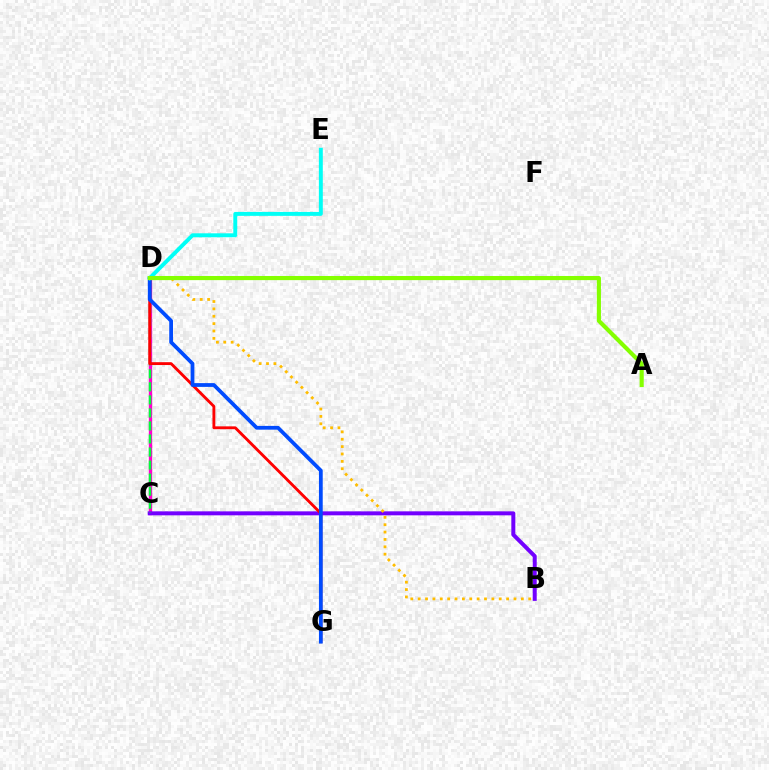{('C', 'D'): [{'color': '#ff00cf', 'line_style': 'solid', 'thickness': 2.41}, {'color': '#00ff39', 'line_style': 'dashed', 'thickness': 1.77}], ('B', 'C'): [{'color': '#7200ff', 'line_style': 'solid', 'thickness': 2.87}], ('D', 'G'): [{'color': '#ff0000', 'line_style': 'solid', 'thickness': 2.06}, {'color': '#004bff', 'line_style': 'solid', 'thickness': 2.72}], ('D', 'E'): [{'color': '#00fff6', 'line_style': 'solid', 'thickness': 2.83}], ('B', 'D'): [{'color': '#ffbd00', 'line_style': 'dotted', 'thickness': 2.0}], ('A', 'D'): [{'color': '#84ff00', 'line_style': 'solid', 'thickness': 2.98}]}